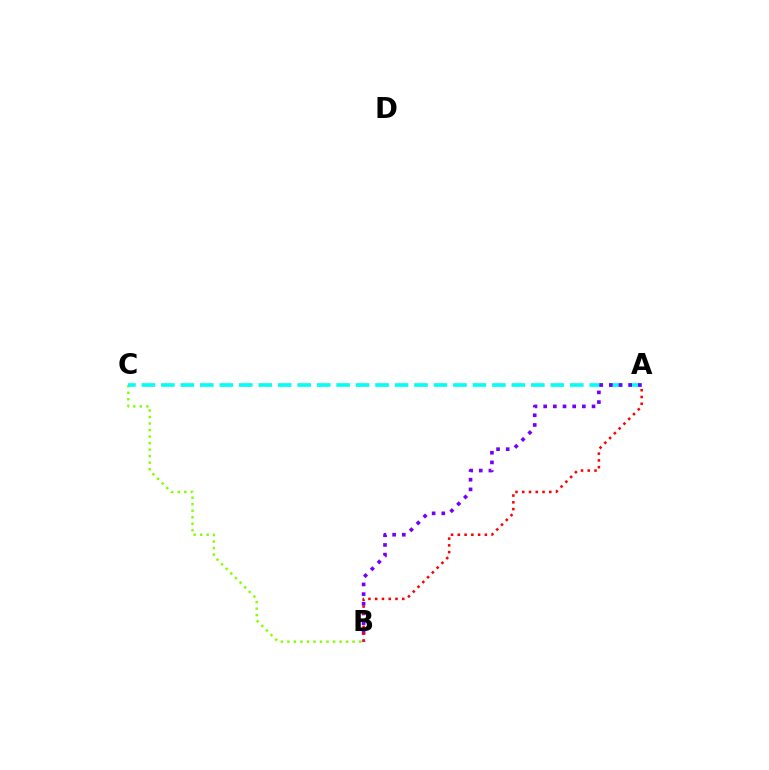{('B', 'C'): [{'color': '#84ff00', 'line_style': 'dotted', 'thickness': 1.77}], ('A', 'C'): [{'color': '#00fff6', 'line_style': 'dashed', 'thickness': 2.65}], ('A', 'B'): [{'color': '#7200ff', 'line_style': 'dotted', 'thickness': 2.63}, {'color': '#ff0000', 'line_style': 'dotted', 'thickness': 1.84}]}